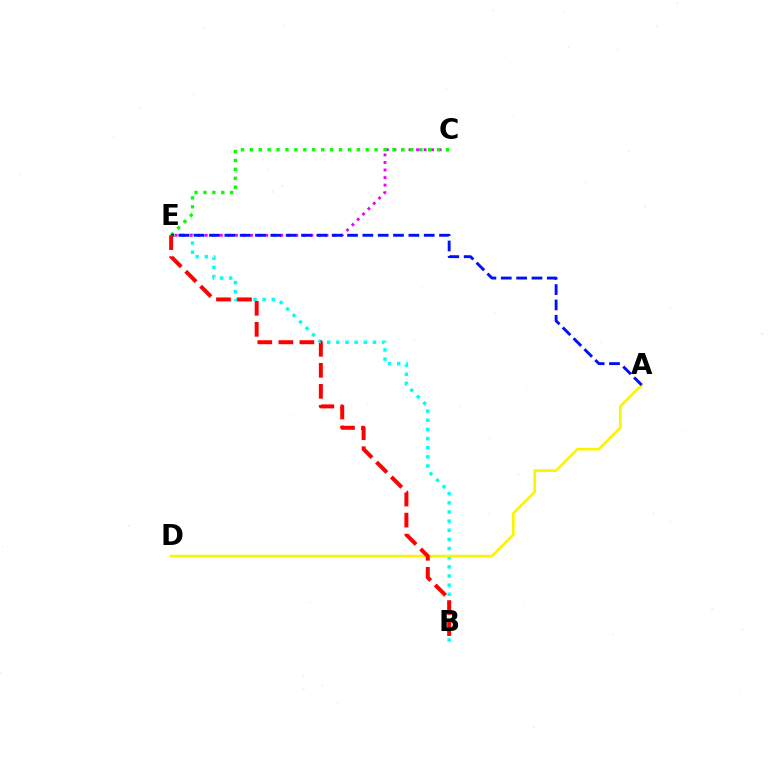{('B', 'E'): [{'color': '#00fff6', 'line_style': 'dotted', 'thickness': 2.48}, {'color': '#ff0000', 'line_style': 'dashed', 'thickness': 2.86}], ('C', 'E'): [{'color': '#ee00ff', 'line_style': 'dotted', 'thickness': 2.05}, {'color': '#08ff00', 'line_style': 'dotted', 'thickness': 2.42}], ('A', 'D'): [{'color': '#fcf500', 'line_style': 'solid', 'thickness': 1.94}], ('A', 'E'): [{'color': '#0010ff', 'line_style': 'dashed', 'thickness': 2.08}]}